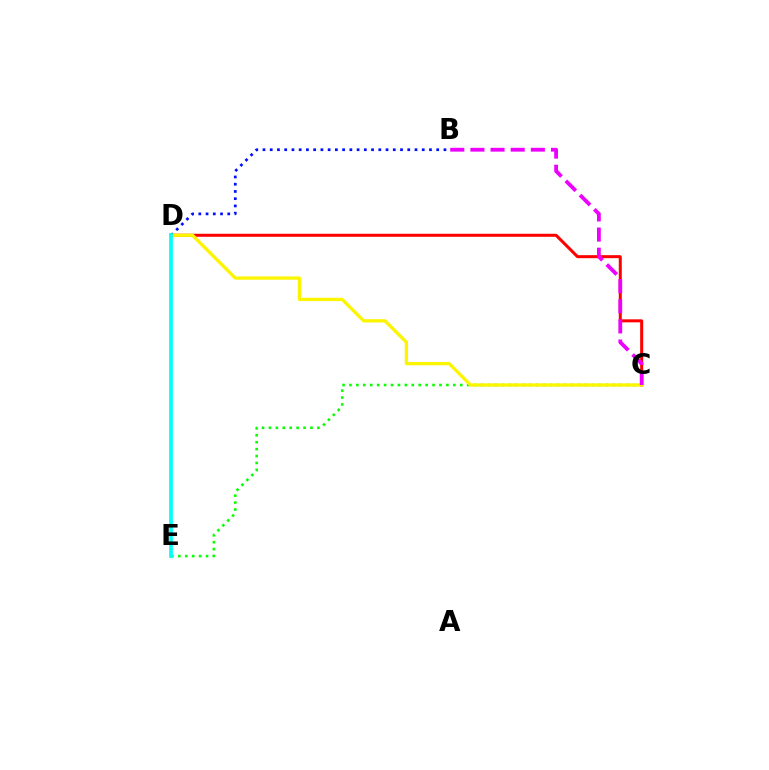{('B', 'D'): [{'color': '#0010ff', 'line_style': 'dotted', 'thickness': 1.97}], ('C', 'E'): [{'color': '#08ff00', 'line_style': 'dotted', 'thickness': 1.88}], ('C', 'D'): [{'color': '#ff0000', 'line_style': 'solid', 'thickness': 2.17}, {'color': '#fcf500', 'line_style': 'solid', 'thickness': 2.37}], ('B', 'C'): [{'color': '#ee00ff', 'line_style': 'dashed', 'thickness': 2.74}], ('D', 'E'): [{'color': '#00fff6', 'line_style': 'solid', 'thickness': 2.67}]}